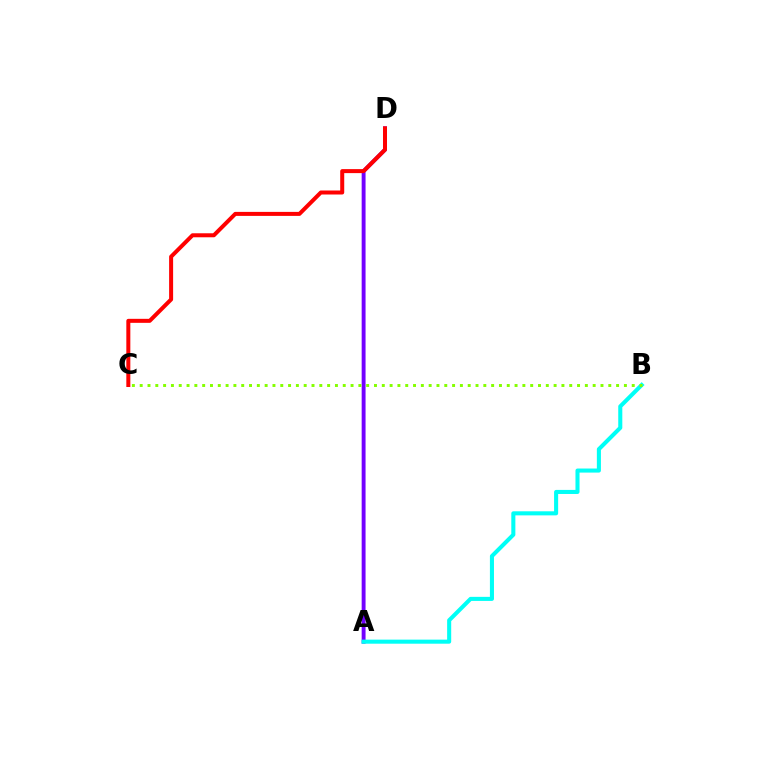{('A', 'D'): [{'color': '#7200ff', 'line_style': 'solid', 'thickness': 2.8}], ('A', 'B'): [{'color': '#00fff6', 'line_style': 'solid', 'thickness': 2.93}], ('B', 'C'): [{'color': '#84ff00', 'line_style': 'dotted', 'thickness': 2.12}], ('C', 'D'): [{'color': '#ff0000', 'line_style': 'solid', 'thickness': 2.89}]}